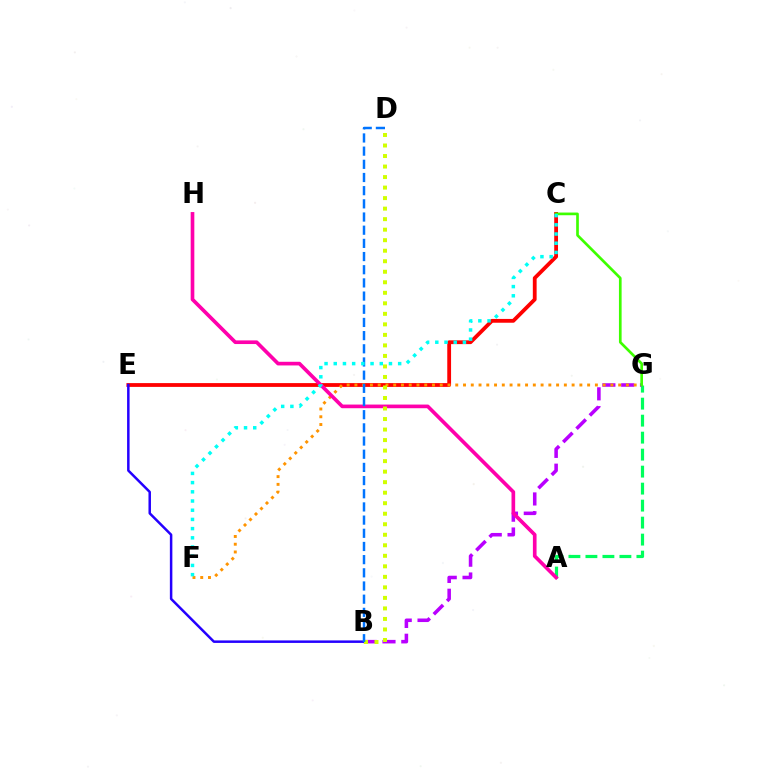{('C', 'E'): [{'color': '#ff0000', 'line_style': 'solid', 'thickness': 2.73}], ('A', 'G'): [{'color': '#00ff5c', 'line_style': 'dashed', 'thickness': 2.31}], ('B', 'G'): [{'color': '#b900ff', 'line_style': 'dashed', 'thickness': 2.56}], ('B', 'E'): [{'color': '#2500ff', 'line_style': 'solid', 'thickness': 1.8}], ('F', 'G'): [{'color': '#ff9400', 'line_style': 'dotted', 'thickness': 2.11}], ('A', 'H'): [{'color': '#ff00ac', 'line_style': 'solid', 'thickness': 2.63}], ('C', 'G'): [{'color': '#3dff00', 'line_style': 'solid', 'thickness': 1.92}], ('B', 'D'): [{'color': '#d1ff00', 'line_style': 'dotted', 'thickness': 2.86}, {'color': '#0074ff', 'line_style': 'dashed', 'thickness': 1.79}], ('C', 'F'): [{'color': '#00fff6', 'line_style': 'dotted', 'thickness': 2.5}]}